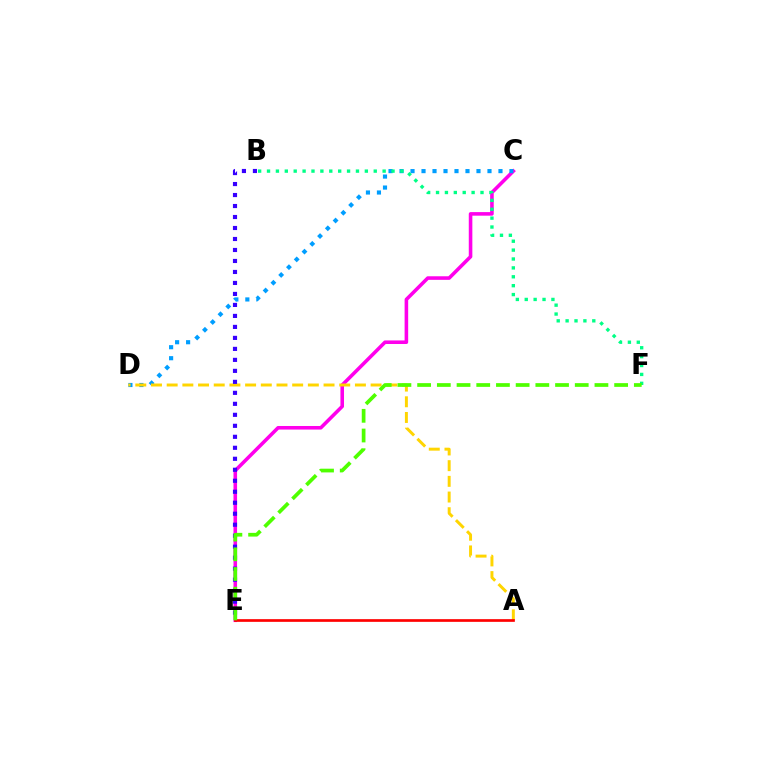{('C', 'E'): [{'color': '#ff00ed', 'line_style': 'solid', 'thickness': 2.57}], ('C', 'D'): [{'color': '#009eff', 'line_style': 'dotted', 'thickness': 2.99}], ('B', 'F'): [{'color': '#00ff86', 'line_style': 'dotted', 'thickness': 2.42}], ('A', 'D'): [{'color': '#ffd500', 'line_style': 'dashed', 'thickness': 2.13}], ('A', 'E'): [{'color': '#ff0000', 'line_style': 'solid', 'thickness': 1.93}], ('B', 'E'): [{'color': '#3700ff', 'line_style': 'dotted', 'thickness': 2.99}], ('E', 'F'): [{'color': '#4fff00', 'line_style': 'dashed', 'thickness': 2.68}]}